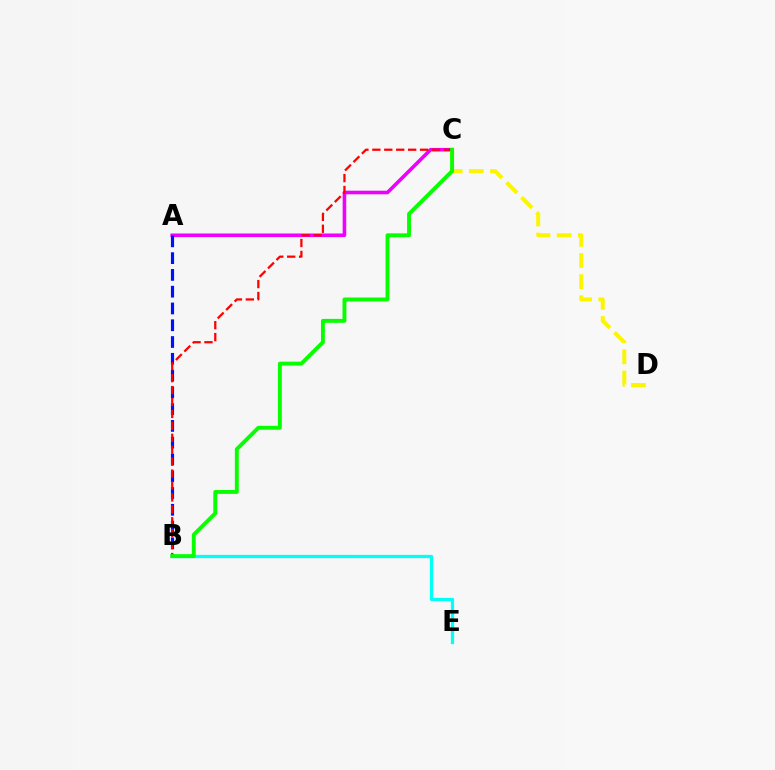{('B', 'E'): [{'color': '#00fff6', 'line_style': 'solid', 'thickness': 2.36}], ('A', 'C'): [{'color': '#ee00ff', 'line_style': 'solid', 'thickness': 2.58}], ('A', 'B'): [{'color': '#0010ff', 'line_style': 'dashed', 'thickness': 2.28}], ('C', 'D'): [{'color': '#fcf500', 'line_style': 'dashed', 'thickness': 2.87}], ('B', 'C'): [{'color': '#ff0000', 'line_style': 'dashed', 'thickness': 1.62}, {'color': '#08ff00', 'line_style': 'solid', 'thickness': 2.81}]}